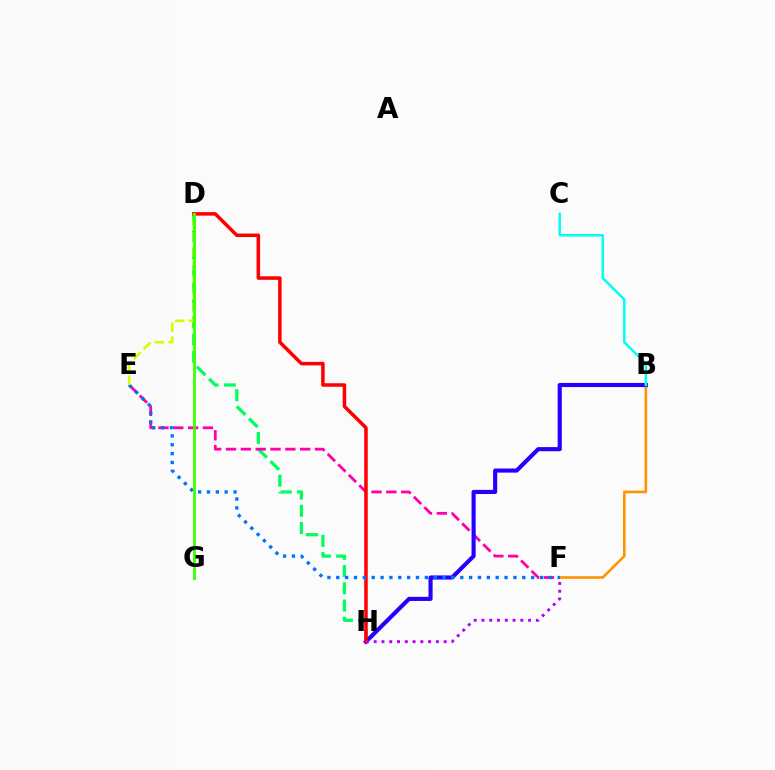{('D', 'H'): [{'color': '#00ff5c', 'line_style': 'dashed', 'thickness': 2.34}, {'color': '#ff0000', 'line_style': 'solid', 'thickness': 2.54}], ('B', 'F'): [{'color': '#ff9400', 'line_style': 'solid', 'thickness': 1.89}], ('E', 'F'): [{'color': '#ff00ac', 'line_style': 'dashed', 'thickness': 2.01}, {'color': '#0074ff', 'line_style': 'dotted', 'thickness': 2.41}], ('B', 'H'): [{'color': '#2500ff', 'line_style': 'solid', 'thickness': 2.97}], ('D', 'E'): [{'color': '#d1ff00', 'line_style': 'dashed', 'thickness': 1.89}], ('D', 'G'): [{'color': '#3dff00', 'line_style': 'solid', 'thickness': 2.03}], ('F', 'H'): [{'color': '#b900ff', 'line_style': 'dotted', 'thickness': 2.11}], ('B', 'C'): [{'color': '#00fff6', 'line_style': 'solid', 'thickness': 1.81}]}